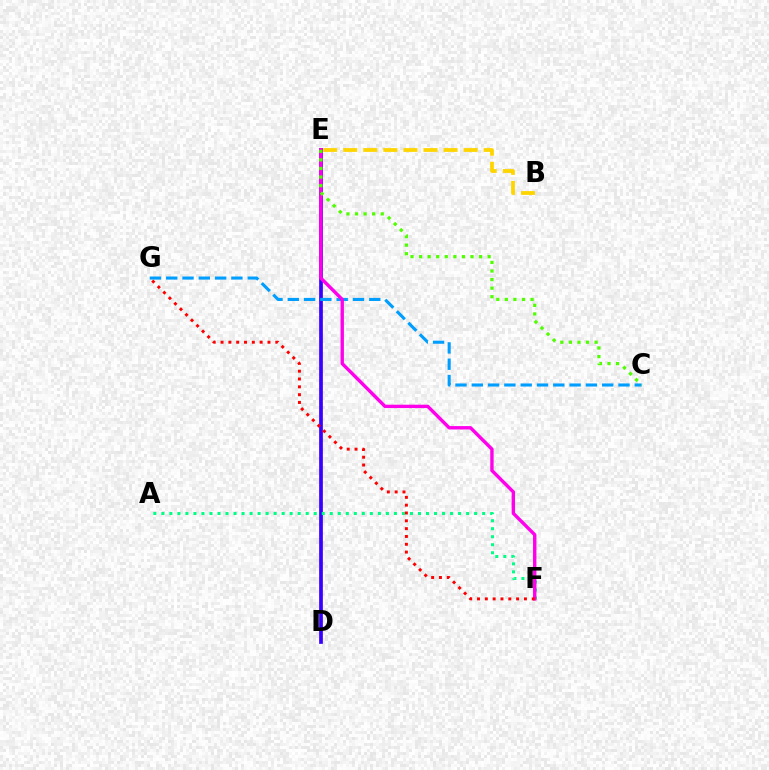{('D', 'E'): [{'color': '#3700ff', 'line_style': 'solid', 'thickness': 2.66}], ('A', 'F'): [{'color': '#00ff86', 'line_style': 'dotted', 'thickness': 2.18}], ('C', 'G'): [{'color': '#009eff', 'line_style': 'dashed', 'thickness': 2.21}], ('E', 'F'): [{'color': '#ff00ed', 'line_style': 'solid', 'thickness': 2.44}], ('C', 'E'): [{'color': '#4fff00', 'line_style': 'dotted', 'thickness': 2.33}], ('F', 'G'): [{'color': '#ff0000', 'line_style': 'dotted', 'thickness': 2.12}], ('B', 'E'): [{'color': '#ffd500', 'line_style': 'dashed', 'thickness': 2.73}]}